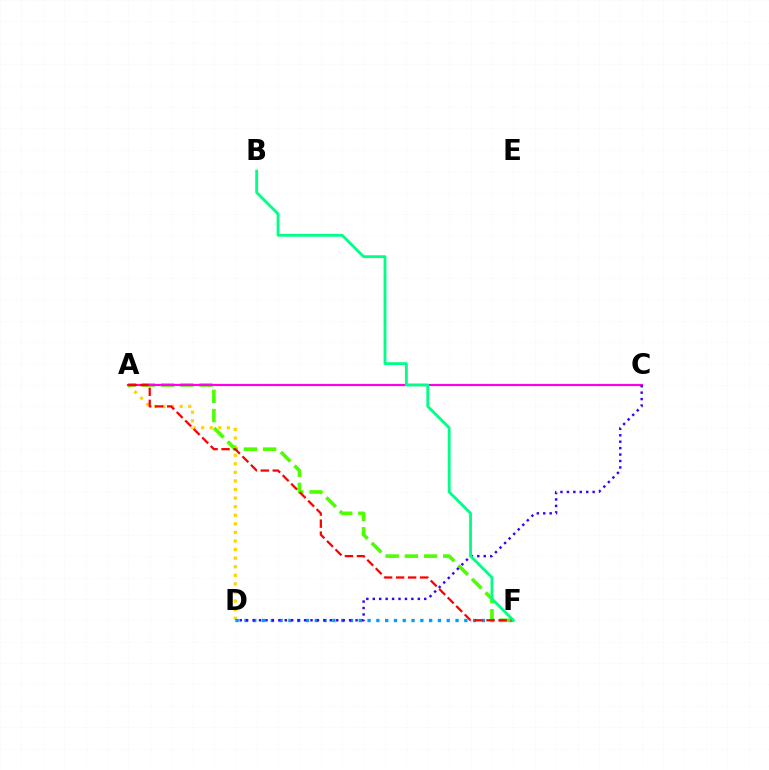{('A', 'D'): [{'color': '#ffd500', 'line_style': 'dotted', 'thickness': 2.33}], ('D', 'F'): [{'color': '#009eff', 'line_style': 'dotted', 'thickness': 2.39}], ('A', 'F'): [{'color': '#4fff00', 'line_style': 'dashed', 'thickness': 2.61}, {'color': '#ff0000', 'line_style': 'dashed', 'thickness': 1.63}], ('A', 'C'): [{'color': '#ff00ed', 'line_style': 'solid', 'thickness': 1.58}], ('C', 'D'): [{'color': '#3700ff', 'line_style': 'dotted', 'thickness': 1.75}], ('B', 'F'): [{'color': '#00ff86', 'line_style': 'solid', 'thickness': 2.04}]}